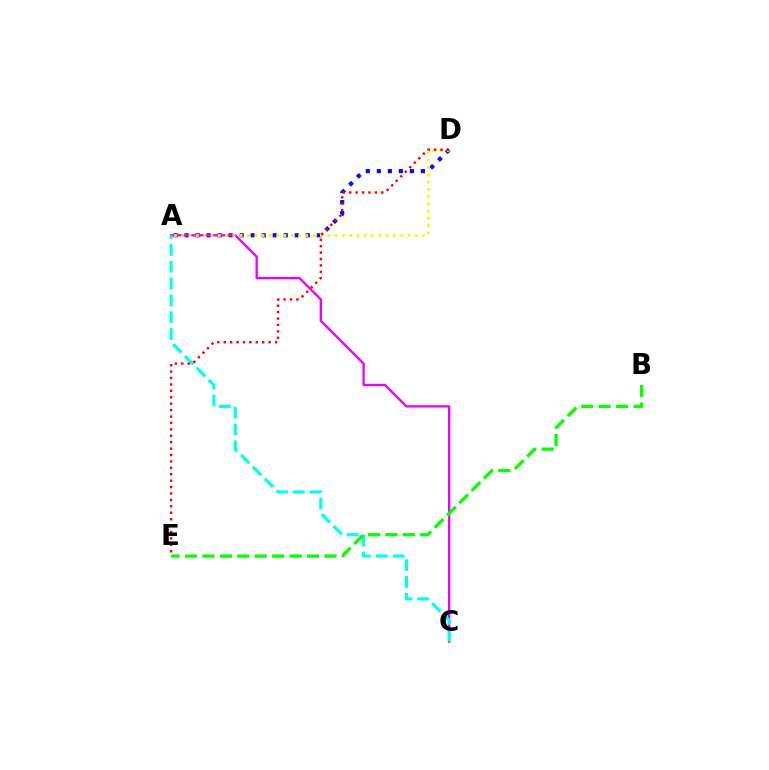{('A', 'D'): [{'color': '#0010ff', 'line_style': 'dotted', 'thickness': 2.99}, {'color': '#fcf500', 'line_style': 'dotted', 'thickness': 1.98}], ('A', 'C'): [{'color': '#ee00ff', 'line_style': 'solid', 'thickness': 1.68}, {'color': '#00fff6', 'line_style': 'dashed', 'thickness': 2.29}], ('D', 'E'): [{'color': '#ff0000', 'line_style': 'dotted', 'thickness': 1.74}], ('B', 'E'): [{'color': '#08ff00', 'line_style': 'dashed', 'thickness': 2.37}]}